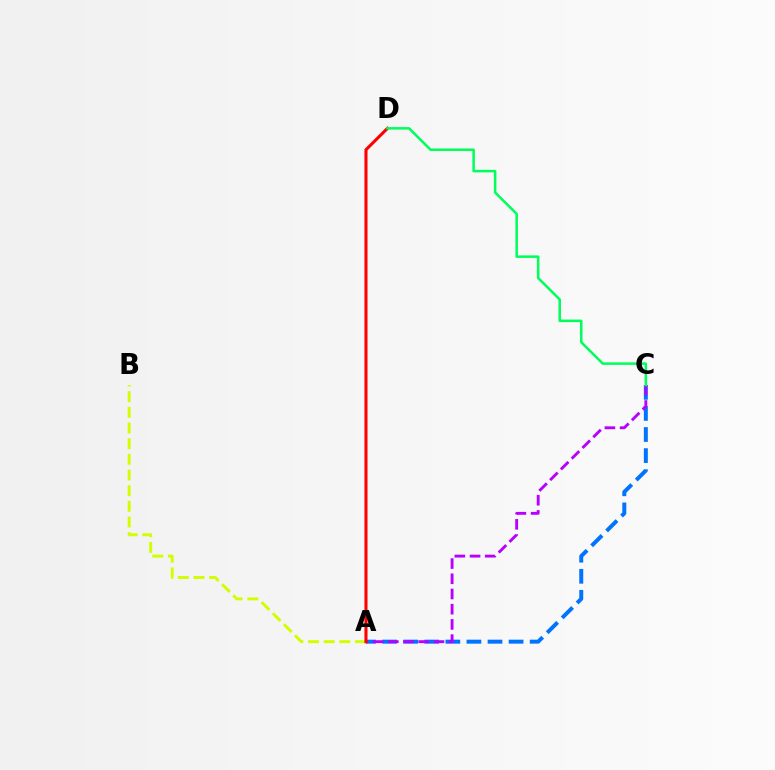{('A', 'C'): [{'color': '#0074ff', 'line_style': 'dashed', 'thickness': 2.86}, {'color': '#b900ff', 'line_style': 'dashed', 'thickness': 2.07}], ('A', 'B'): [{'color': '#d1ff00', 'line_style': 'dashed', 'thickness': 2.13}], ('A', 'D'): [{'color': '#ff0000', 'line_style': 'solid', 'thickness': 2.21}], ('C', 'D'): [{'color': '#00ff5c', 'line_style': 'solid', 'thickness': 1.82}]}